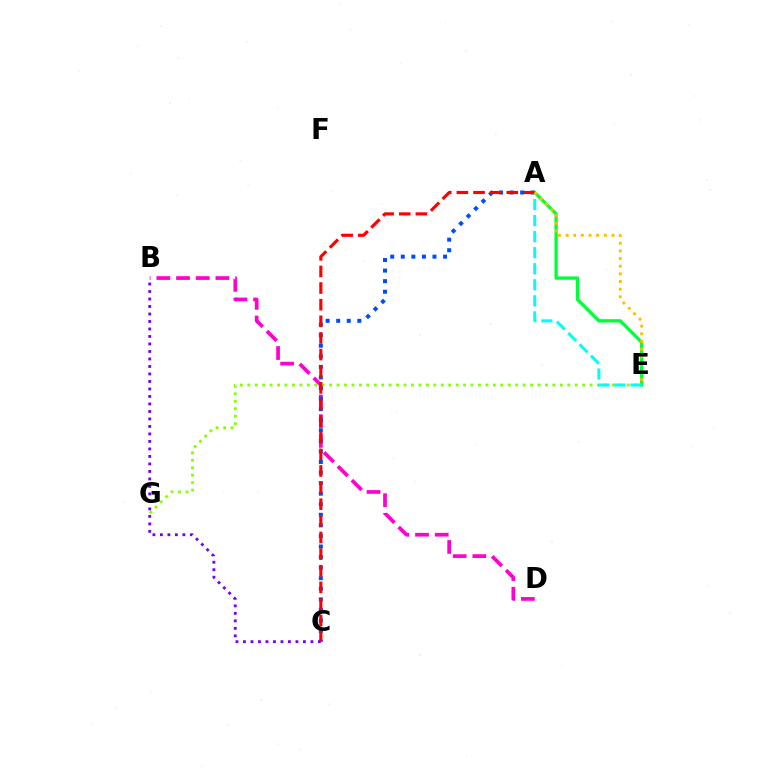{('B', 'D'): [{'color': '#ff00cf', 'line_style': 'dashed', 'thickness': 2.67}], ('A', 'C'): [{'color': '#004bff', 'line_style': 'dotted', 'thickness': 2.87}, {'color': '#ff0000', 'line_style': 'dashed', 'thickness': 2.26}], ('A', 'E'): [{'color': '#00ff39', 'line_style': 'solid', 'thickness': 2.37}, {'color': '#00fff6', 'line_style': 'dashed', 'thickness': 2.18}, {'color': '#ffbd00', 'line_style': 'dotted', 'thickness': 2.08}], ('E', 'G'): [{'color': '#84ff00', 'line_style': 'dotted', 'thickness': 2.02}], ('B', 'C'): [{'color': '#7200ff', 'line_style': 'dotted', 'thickness': 2.04}]}